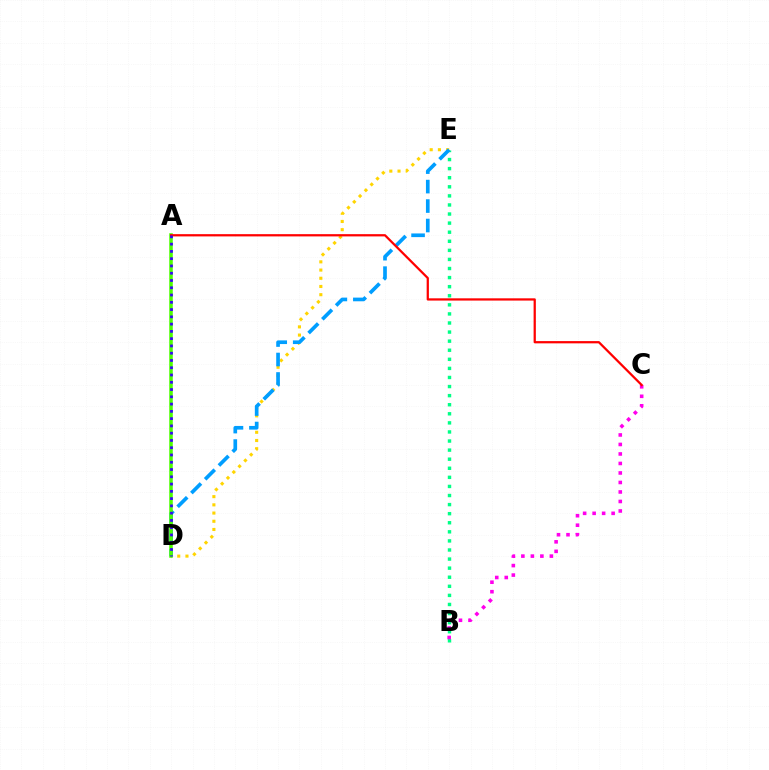{('B', 'E'): [{'color': '#00ff86', 'line_style': 'dotted', 'thickness': 2.47}], ('D', 'E'): [{'color': '#ffd500', 'line_style': 'dotted', 'thickness': 2.23}, {'color': '#009eff', 'line_style': 'dashed', 'thickness': 2.64}], ('B', 'C'): [{'color': '#ff00ed', 'line_style': 'dotted', 'thickness': 2.58}], ('A', 'D'): [{'color': '#4fff00', 'line_style': 'solid', 'thickness': 2.55}, {'color': '#3700ff', 'line_style': 'dotted', 'thickness': 1.98}], ('A', 'C'): [{'color': '#ff0000', 'line_style': 'solid', 'thickness': 1.62}]}